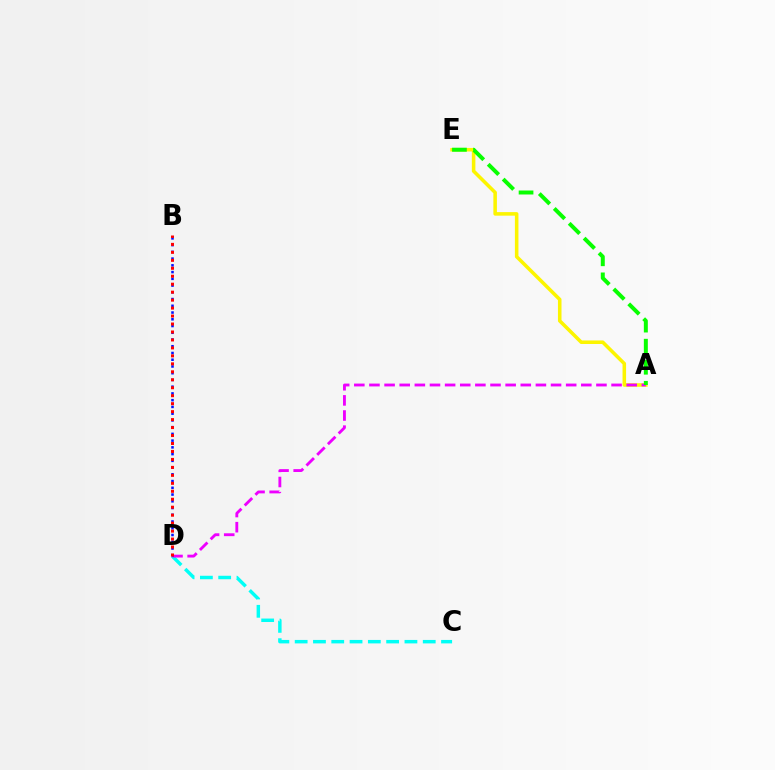{('C', 'D'): [{'color': '#00fff6', 'line_style': 'dashed', 'thickness': 2.49}], ('A', 'E'): [{'color': '#fcf500', 'line_style': 'solid', 'thickness': 2.55}, {'color': '#08ff00', 'line_style': 'dashed', 'thickness': 2.86}], ('A', 'D'): [{'color': '#ee00ff', 'line_style': 'dashed', 'thickness': 2.06}], ('B', 'D'): [{'color': '#0010ff', 'line_style': 'dotted', 'thickness': 1.83}, {'color': '#ff0000', 'line_style': 'dotted', 'thickness': 2.16}]}